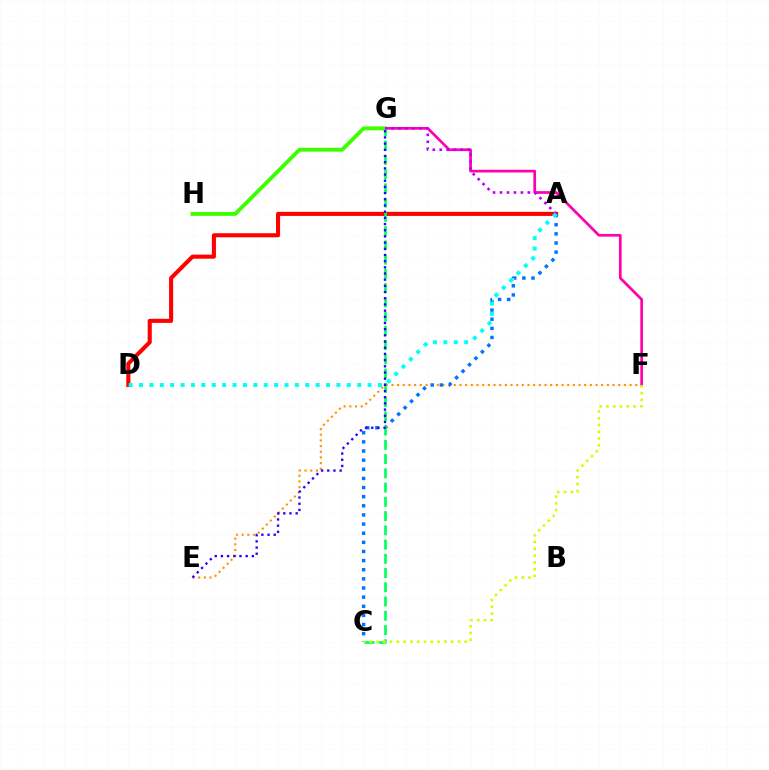{('E', 'F'): [{'color': '#ff9400', 'line_style': 'dotted', 'thickness': 1.54}], ('F', 'G'): [{'color': '#ff00ac', 'line_style': 'solid', 'thickness': 1.95}], ('A', 'D'): [{'color': '#ff0000', 'line_style': 'solid', 'thickness': 2.94}, {'color': '#00fff6', 'line_style': 'dotted', 'thickness': 2.82}], ('G', 'H'): [{'color': '#3dff00', 'line_style': 'solid', 'thickness': 2.8}], ('A', 'C'): [{'color': '#0074ff', 'line_style': 'dotted', 'thickness': 2.48}], ('C', 'G'): [{'color': '#00ff5c', 'line_style': 'dashed', 'thickness': 1.94}], ('E', 'G'): [{'color': '#2500ff', 'line_style': 'dotted', 'thickness': 1.68}], ('C', 'F'): [{'color': '#d1ff00', 'line_style': 'dotted', 'thickness': 1.84}], ('A', 'G'): [{'color': '#b900ff', 'line_style': 'dotted', 'thickness': 1.89}]}